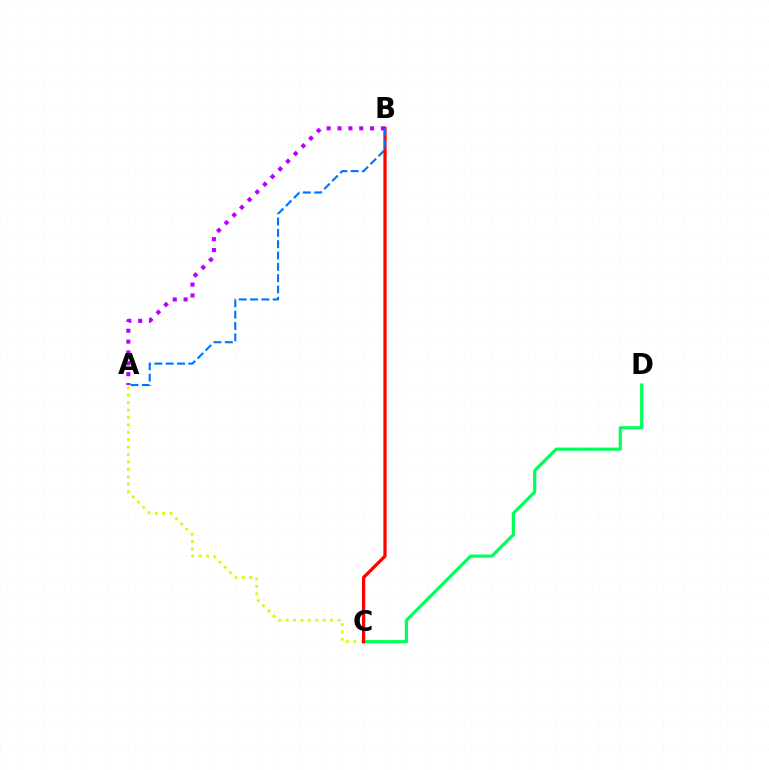{('A', 'C'): [{'color': '#d1ff00', 'line_style': 'dotted', 'thickness': 2.02}], ('C', 'D'): [{'color': '#00ff5c', 'line_style': 'solid', 'thickness': 2.3}], ('B', 'C'): [{'color': '#ff0000', 'line_style': 'solid', 'thickness': 2.33}], ('A', 'B'): [{'color': '#b900ff', 'line_style': 'dotted', 'thickness': 2.95}, {'color': '#0074ff', 'line_style': 'dashed', 'thickness': 1.54}]}